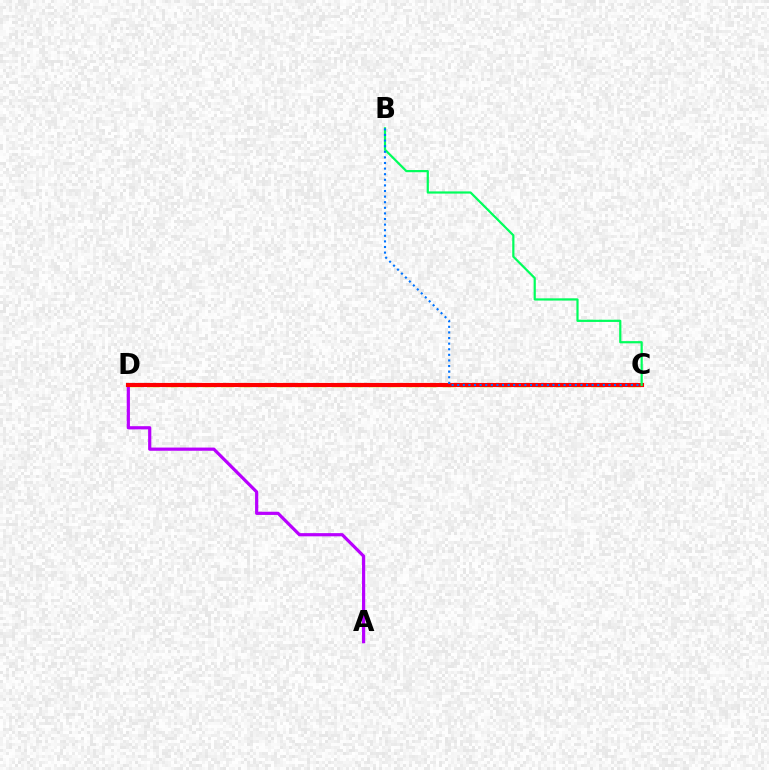{('C', 'D'): [{'color': '#d1ff00', 'line_style': 'dashed', 'thickness': 2.51}, {'color': '#ff0000', 'line_style': 'solid', 'thickness': 2.97}], ('A', 'D'): [{'color': '#b900ff', 'line_style': 'solid', 'thickness': 2.3}], ('B', 'C'): [{'color': '#00ff5c', 'line_style': 'solid', 'thickness': 1.59}, {'color': '#0074ff', 'line_style': 'dotted', 'thickness': 1.52}]}